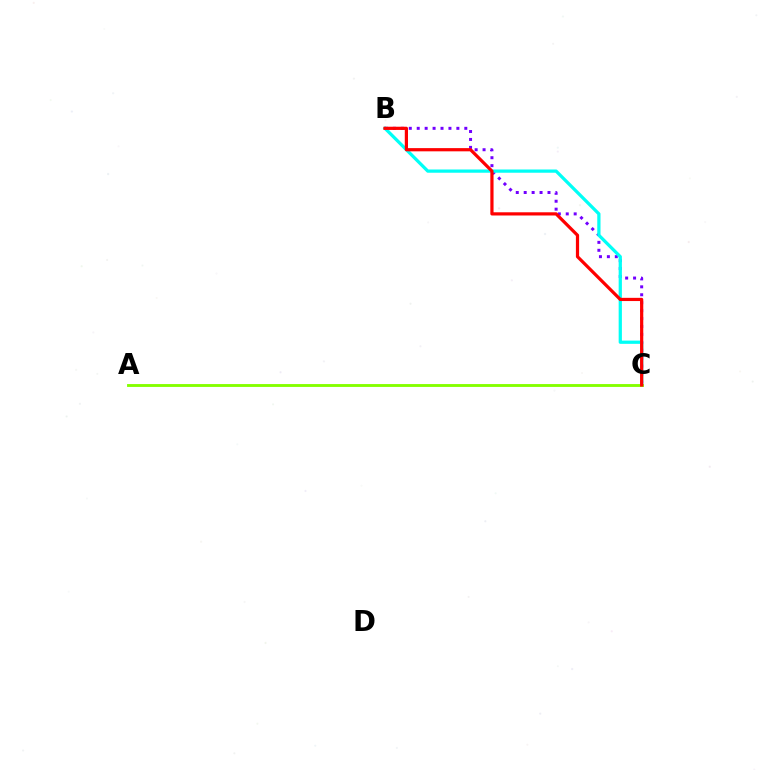{('B', 'C'): [{'color': '#7200ff', 'line_style': 'dotted', 'thickness': 2.15}, {'color': '#00fff6', 'line_style': 'solid', 'thickness': 2.34}, {'color': '#ff0000', 'line_style': 'solid', 'thickness': 2.31}], ('A', 'C'): [{'color': '#84ff00', 'line_style': 'solid', 'thickness': 2.06}]}